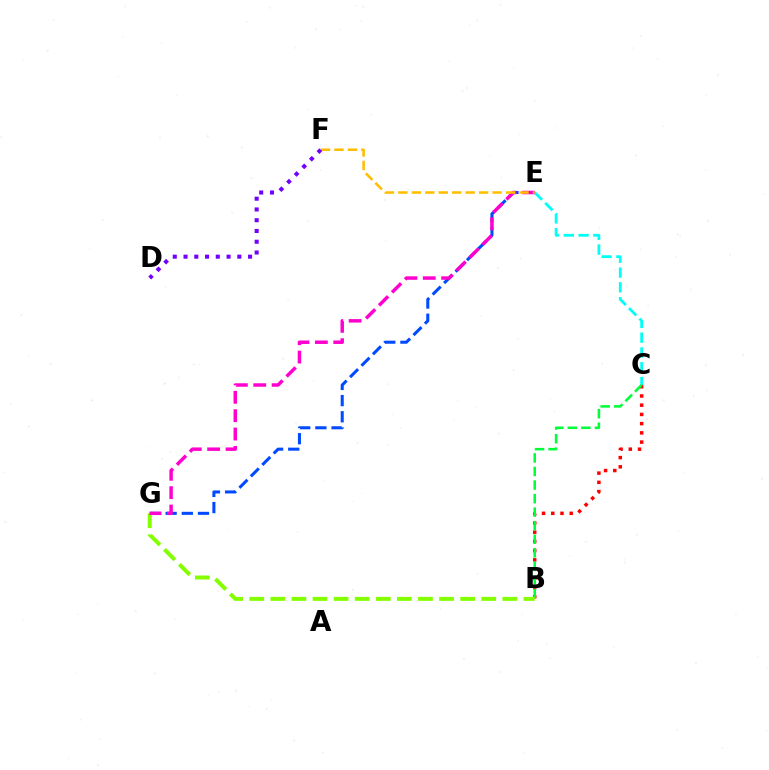{('C', 'E'): [{'color': '#00fff6', 'line_style': 'dashed', 'thickness': 2.01}], ('B', 'C'): [{'color': '#ff0000', 'line_style': 'dotted', 'thickness': 2.51}, {'color': '#00ff39', 'line_style': 'dashed', 'thickness': 1.84}], ('B', 'G'): [{'color': '#84ff00', 'line_style': 'dashed', 'thickness': 2.87}], ('E', 'G'): [{'color': '#004bff', 'line_style': 'dashed', 'thickness': 2.2}, {'color': '#ff00cf', 'line_style': 'dashed', 'thickness': 2.5}], ('E', 'F'): [{'color': '#ffbd00', 'line_style': 'dashed', 'thickness': 1.83}], ('D', 'F'): [{'color': '#7200ff', 'line_style': 'dotted', 'thickness': 2.92}]}